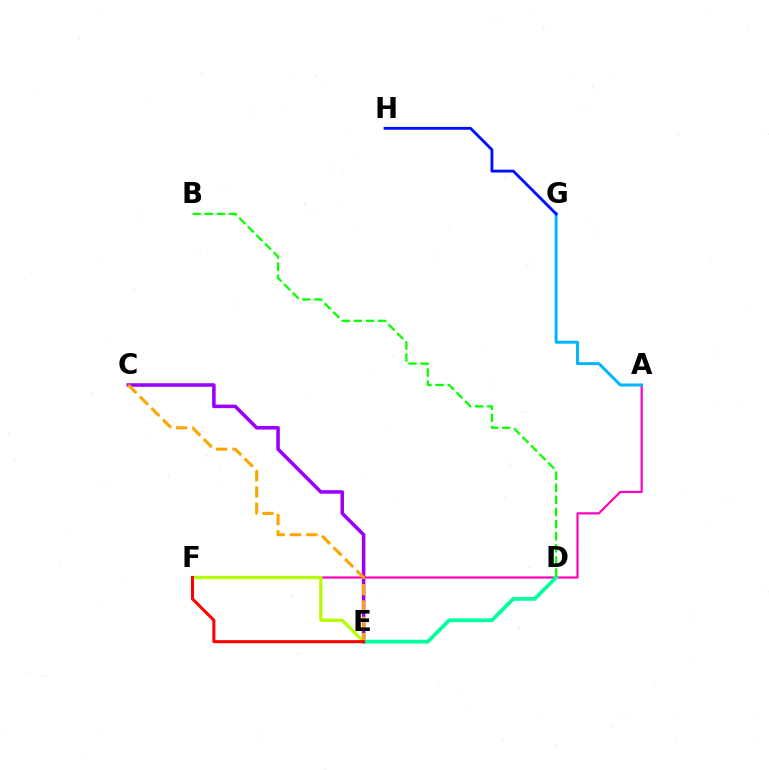{('C', 'E'): [{'color': '#9b00ff', 'line_style': 'solid', 'thickness': 2.55}, {'color': '#ffa500', 'line_style': 'dashed', 'thickness': 2.22}], ('A', 'F'): [{'color': '#ff00bd', 'line_style': 'solid', 'thickness': 1.57}], ('E', 'F'): [{'color': '#b3ff00', 'line_style': 'solid', 'thickness': 2.33}, {'color': '#ff0000', 'line_style': 'solid', 'thickness': 2.2}], ('D', 'E'): [{'color': '#00ff9d', 'line_style': 'solid', 'thickness': 2.7}], ('B', 'D'): [{'color': '#08ff00', 'line_style': 'dashed', 'thickness': 1.65}], ('A', 'G'): [{'color': '#00b5ff', 'line_style': 'solid', 'thickness': 2.13}], ('G', 'H'): [{'color': '#0010ff', 'line_style': 'solid', 'thickness': 2.06}]}